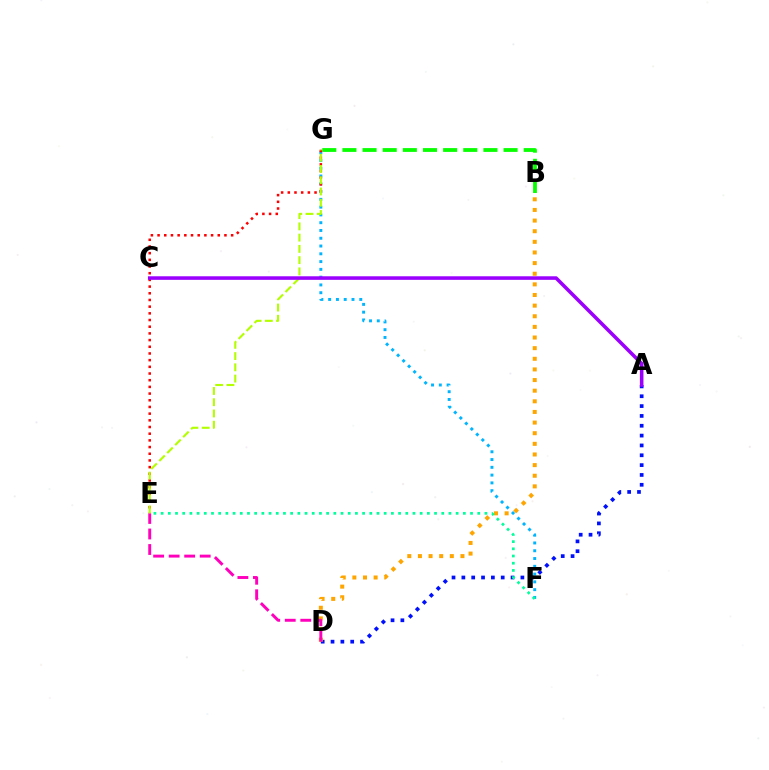{('B', 'G'): [{'color': '#08ff00', 'line_style': 'dashed', 'thickness': 2.74}], ('A', 'D'): [{'color': '#0010ff', 'line_style': 'dotted', 'thickness': 2.67}], ('F', 'G'): [{'color': '#00b5ff', 'line_style': 'dotted', 'thickness': 2.11}], ('B', 'D'): [{'color': '#ffa500', 'line_style': 'dotted', 'thickness': 2.89}], ('E', 'G'): [{'color': '#ff0000', 'line_style': 'dotted', 'thickness': 1.82}, {'color': '#b3ff00', 'line_style': 'dashed', 'thickness': 1.53}], ('D', 'E'): [{'color': '#ff00bd', 'line_style': 'dashed', 'thickness': 2.11}], ('A', 'C'): [{'color': '#9b00ff', 'line_style': 'solid', 'thickness': 2.56}], ('E', 'F'): [{'color': '#00ff9d', 'line_style': 'dotted', 'thickness': 1.96}]}